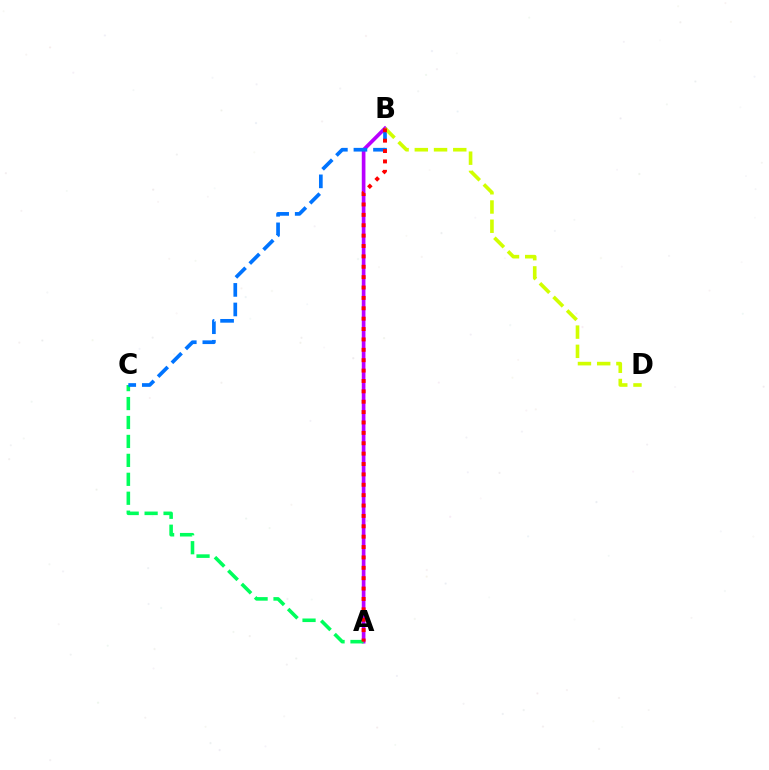{('A', 'B'): [{'color': '#b900ff', 'line_style': 'solid', 'thickness': 2.64}, {'color': '#ff0000', 'line_style': 'dotted', 'thickness': 2.82}], ('A', 'C'): [{'color': '#00ff5c', 'line_style': 'dashed', 'thickness': 2.57}], ('B', 'C'): [{'color': '#0074ff', 'line_style': 'dashed', 'thickness': 2.66}], ('B', 'D'): [{'color': '#d1ff00', 'line_style': 'dashed', 'thickness': 2.61}]}